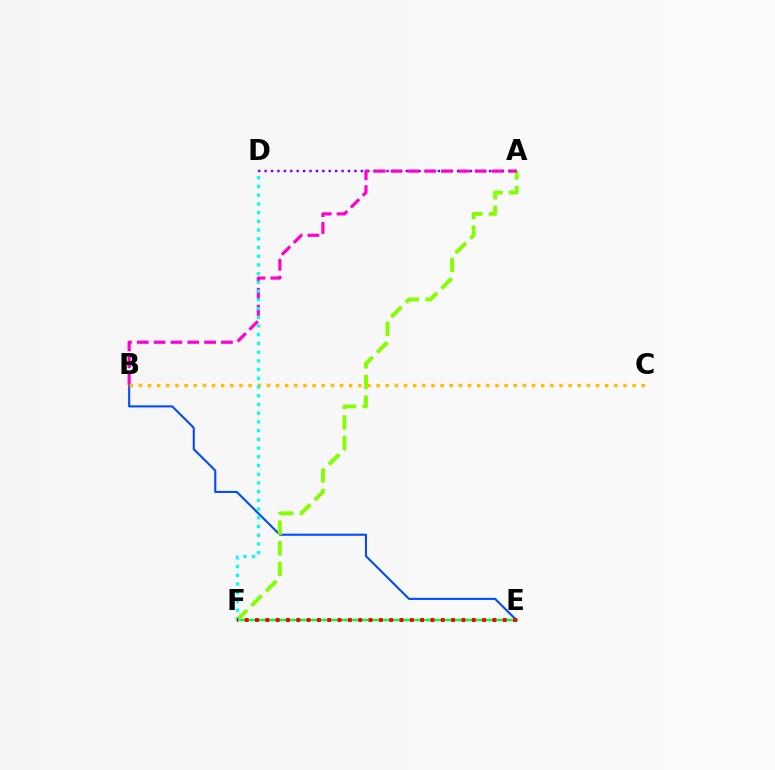{('A', 'D'): [{'color': '#7200ff', 'line_style': 'dotted', 'thickness': 1.74}], ('B', 'E'): [{'color': '#004bff', 'line_style': 'solid', 'thickness': 1.5}], ('E', 'F'): [{'color': '#00ff39', 'line_style': 'solid', 'thickness': 1.69}, {'color': '#ff0000', 'line_style': 'dotted', 'thickness': 2.8}], ('A', 'F'): [{'color': '#84ff00', 'line_style': 'dashed', 'thickness': 2.81}], ('A', 'B'): [{'color': '#ff00cf', 'line_style': 'dashed', 'thickness': 2.29}], ('B', 'C'): [{'color': '#ffbd00', 'line_style': 'dotted', 'thickness': 2.48}], ('D', 'F'): [{'color': '#00fff6', 'line_style': 'dotted', 'thickness': 2.37}]}